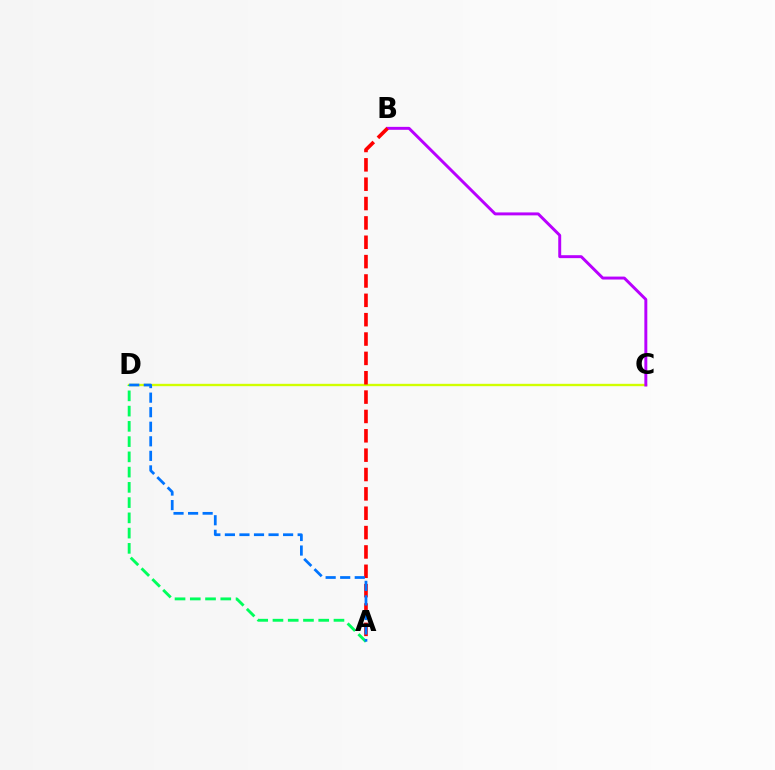{('C', 'D'): [{'color': '#d1ff00', 'line_style': 'solid', 'thickness': 1.7}], ('B', 'C'): [{'color': '#b900ff', 'line_style': 'solid', 'thickness': 2.12}], ('A', 'D'): [{'color': '#00ff5c', 'line_style': 'dashed', 'thickness': 2.07}, {'color': '#0074ff', 'line_style': 'dashed', 'thickness': 1.98}], ('A', 'B'): [{'color': '#ff0000', 'line_style': 'dashed', 'thickness': 2.63}]}